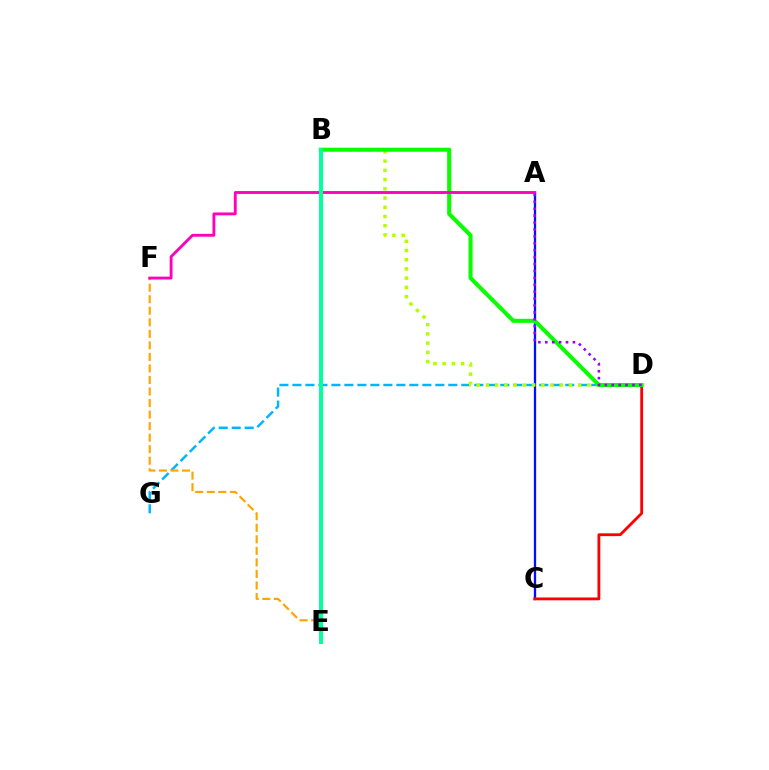{('A', 'C'): [{'color': '#0010ff', 'line_style': 'solid', 'thickness': 1.66}], ('C', 'D'): [{'color': '#ff0000', 'line_style': 'solid', 'thickness': 2.02}], ('D', 'G'): [{'color': '#00b5ff', 'line_style': 'dashed', 'thickness': 1.77}], ('E', 'F'): [{'color': '#ffa500', 'line_style': 'dashed', 'thickness': 1.57}], ('B', 'D'): [{'color': '#b3ff00', 'line_style': 'dotted', 'thickness': 2.51}, {'color': '#08ff00', 'line_style': 'solid', 'thickness': 2.91}], ('A', 'F'): [{'color': '#ff00bd', 'line_style': 'solid', 'thickness': 2.07}], ('A', 'D'): [{'color': '#9b00ff', 'line_style': 'dotted', 'thickness': 1.88}], ('B', 'E'): [{'color': '#00ff9d', 'line_style': 'solid', 'thickness': 2.83}]}